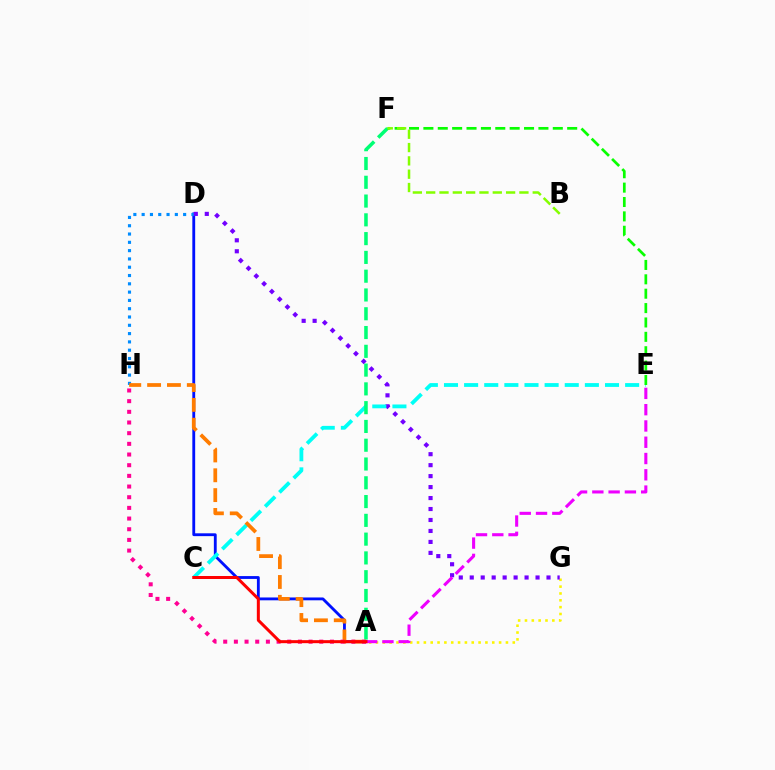{('A', 'G'): [{'color': '#fcf500', 'line_style': 'dotted', 'thickness': 1.86}], ('A', 'D'): [{'color': '#0010ff', 'line_style': 'solid', 'thickness': 2.04}], ('D', 'H'): [{'color': '#008cff', 'line_style': 'dotted', 'thickness': 2.25}], ('D', 'G'): [{'color': '#7200ff', 'line_style': 'dotted', 'thickness': 2.98}], ('C', 'E'): [{'color': '#00fff6', 'line_style': 'dashed', 'thickness': 2.73}], ('A', 'E'): [{'color': '#ee00ff', 'line_style': 'dashed', 'thickness': 2.21}], ('A', 'F'): [{'color': '#00ff74', 'line_style': 'dashed', 'thickness': 2.55}], ('E', 'F'): [{'color': '#08ff00', 'line_style': 'dashed', 'thickness': 1.95}], ('A', 'H'): [{'color': '#ff7c00', 'line_style': 'dashed', 'thickness': 2.7}, {'color': '#ff0094', 'line_style': 'dotted', 'thickness': 2.9}], ('B', 'F'): [{'color': '#84ff00', 'line_style': 'dashed', 'thickness': 1.81}], ('A', 'C'): [{'color': '#ff0000', 'line_style': 'solid', 'thickness': 2.16}]}